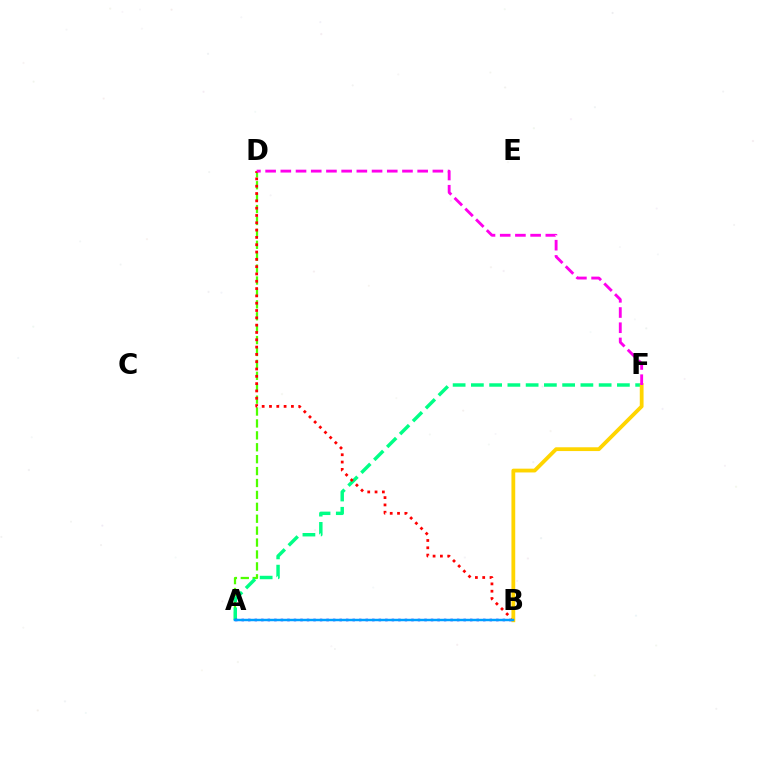{('A', 'D'): [{'color': '#4fff00', 'line_style': 'dashed', 'thickness': 1.62}], ('A', 'F'): [{'color': '#00ff86', 'line_style': 'dashed', 'thickness': 2.48}], ('B', 'D'): [{'color': '#ff0000', 'line_style': 'dotted', 'thickness': 1.99}], ('B', 'F'): [{'color': '#ffd500', 'line_style': 'solid', 'thickness': 2.73}], ('D', 'F'): [{'color': '#ff00ed', 'line_style': 'dashed', 'thickness': 2.07}], ('A', 'B'): [{'color': '#3700ff', 'line_style': 'dotted', 'thickness': 1.77}, {'color': '#009eff', 'line_style': 'solid', 'thickness': 1.75}]}